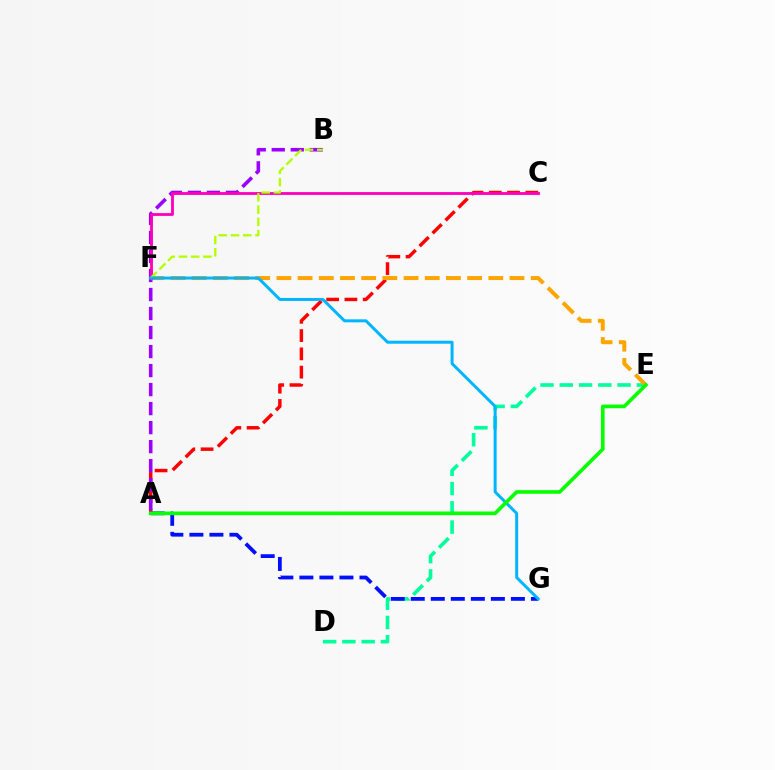{('D', 'E'): [{'color': '#00ff9d', 'line_style': 'dashed', 'thickness': 2.62}], ('A', 'C'): [{'color': '#ff0000', 'line_style': 'dashed', 'thickness': 2.48}], ('A', 'B'): [{'color': '#9b00ff', 'line_style': 'dashed', 'thickness': 2.58}], ('E', 'F'): [{'color': '#ffa500', 'line_style': 'dashed', 'thickness': 2.88}], ('C', 'F'): [{'color': '#ff00bd', 'line_style': 'solid', 'thickness': 2.04}], ('B', 'F'): [{'color': '#b3ff00', 'line_style': 'dashed', 'thickness': 1.66}], ('A', 'G'): [{'color': '#0010ff', 'line_style': 'dashed', 'thickness': 2.72}], ('F', 'G'): [{'color': '#00b5ff', 'line_style': 'solid', 'thickness': 2.15}], ('A', 'E'): [{'color': '#08ff00', 'line_style': 'solid', 'thickness': 2.63}]}